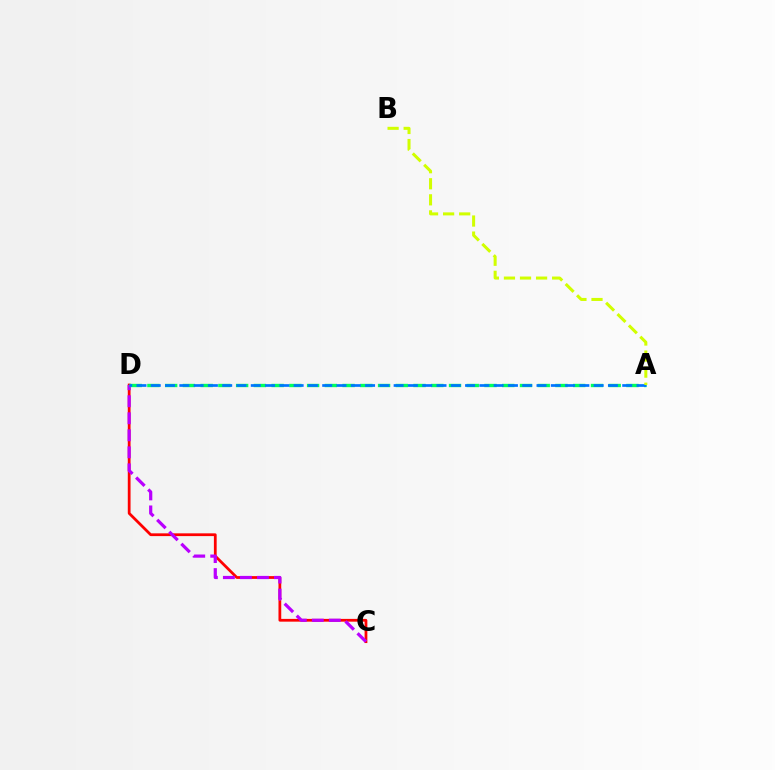{('C', 'D'): [{'color': '#ff0000', 'line_style': 'solid', 'thickness': 1.99}, {'color': '#b900ff', 'line_style': 'dashed', 'thickness': 2.31}], ('A', 'D'): [{'color': '#00ff5c', 'line_style': 'dashed', 'thickness': 2.41}, {'color': '#0074ff', 'line_style': 'dashed', 'thickness': 1.94}], ('A', 'B'): [{'color': '#d1ff00', 'line_style': 'dashed', 'thickness': 2.18}]}